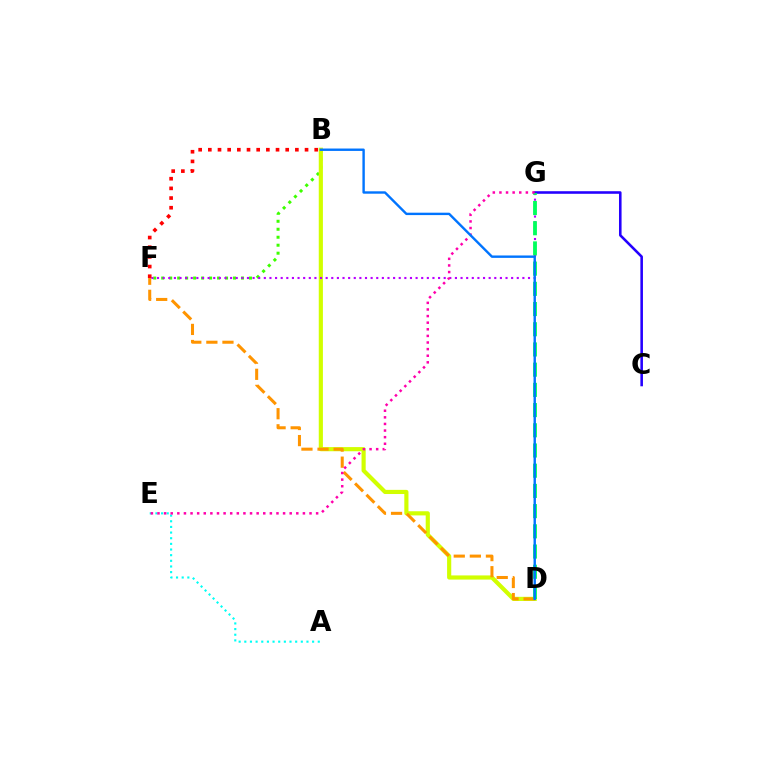{('C', 'G'): [{'color': '#2500ff', 'line_style': 'solid', 'thickness': 1.85}], ('B', 'F'): [{'color': '#3dff00', 'line_style': 'dotted', 'thickness': 2.17}, {'color': '#ff0000', 'line_style': 'dotted', 'thickness': 2.63}], ('B', 'D'): [{'color': '#d1ff00', 'line_style': 'solid', 'thickness': 2.99}, {'color': '#0074ff', 'line_style': 'solid', 'thickness': 1.73}], ('D', 'F'): [{'color': '#ff9400', 'line_style': 'dashed', 'thickness': 2.19}], ('F', 'G'): [{'color': '#b900ff', 'line_style': 'dotted', 'thickness': 1.53}], ('D', 'G'): [{'color': '#00ff5c', 'line_style': 'dashed', 'thickness': 2.75}], ('A', 'E'): [{'color': '#00fff6', 'line_style': 'dotted', 'thickness': 1.54}], ('E', 'G'): [{'color': '#ff00ac', 'line_style': 'dotted', 'thickness': 1.8}]}